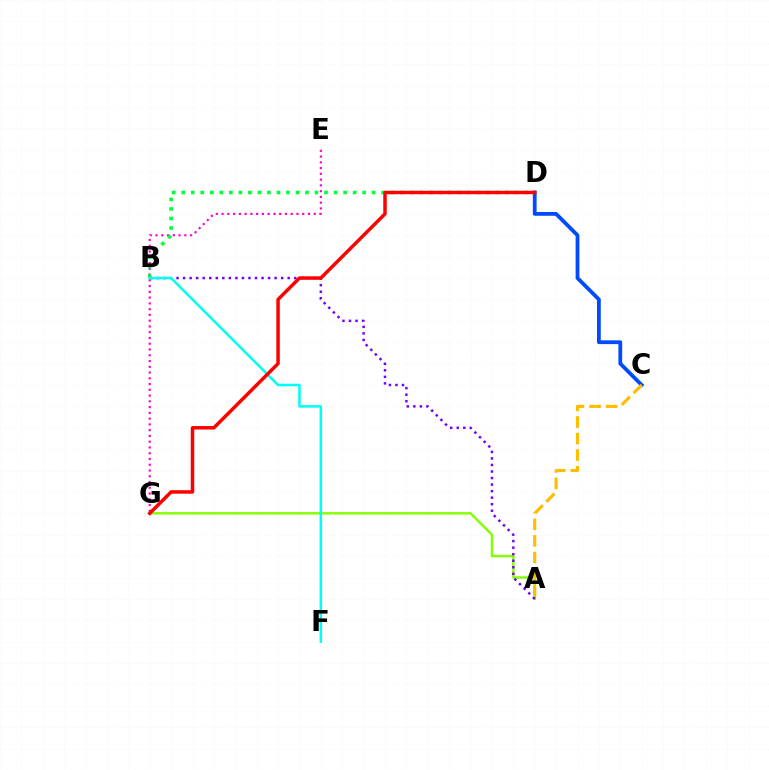{('E', 'G'): [{'color': '#ff00cf', 'line_style': 'dotted', 'thickness': 1.57}], ('B', 'D'): [{'color': '#00ff39', 'line_style': 'dotted', 'thickness': 2.59}], ('C', 'D'): [{'color': '#004bff', 'line_style': 'solid', 'thickness': 2.72}], ('A', 'G'): [{'color': '#84ff00', 'line_style': 'solid', 'thickness': 1.74}], ('A', 'B'): [{'color': '#7200ff', 'line_style': 'dotted', 'thickness': 1.78}], ('A', 'C'): [{'color': '#ffbd00', 'line_style': 'dashed', 'thickness': 2.25}], ('B', 'F'): [{'color': '#00fff6', 'line_style': 'solid', 'thickness': 1.82}], ('D', 'G'): [{'color': '#ff0000', 'line_style': 'solid', 'thickness': 2.51}]}